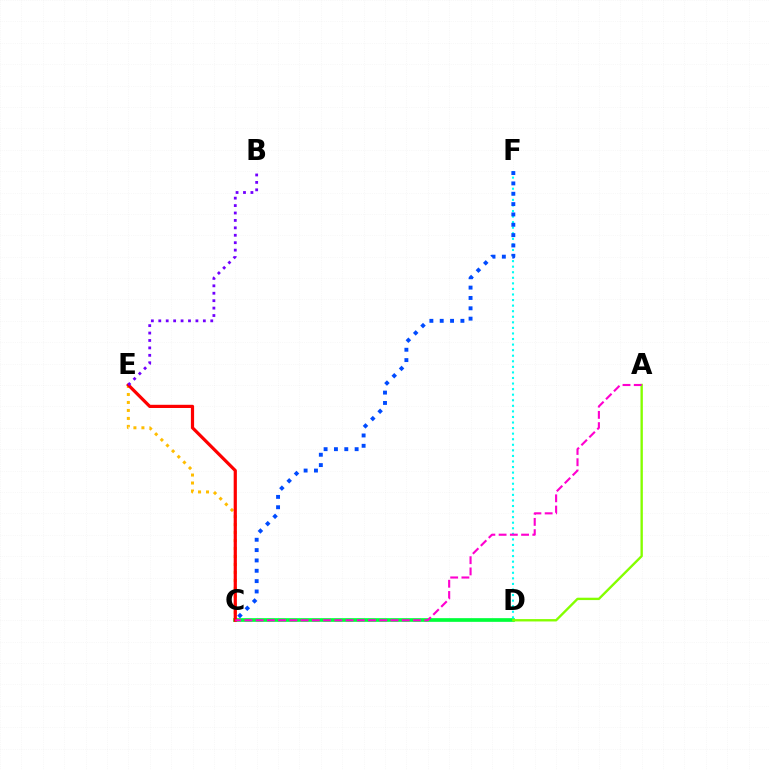{('C', 'D'): [{'color': '#00ff39', 'line_style': 'solid', 'thickness': 2.66}], ('C', 'E'): [{'color': '#ffbd00', 'line_style': 'dotted', 'thickness': 2.17}, {'color': '#ff0000', 'line_style': 'solid', 'thickness': 2.3}], ('A', 'D'): [{'color': '#84ff00', 'line_style': 'solid', 'thickness': 1.7}], ('B', 'E'): [{'color': '#7200ff', 'line_style': 'dotted', 'thickness': 2.02}], ('D', 'F'): [{'color': '#00fff6', 'line_style': 'dotted', 'thickness': 1.51}], ('A', 'C'): [{'color': '#ff00cf', 'line_style': 'dashed', 'thickness': 1.53}], ('C', 'F'): [{'color': '#004bff', 'line_style': 'dotted', 'thickness': 2.81}]}